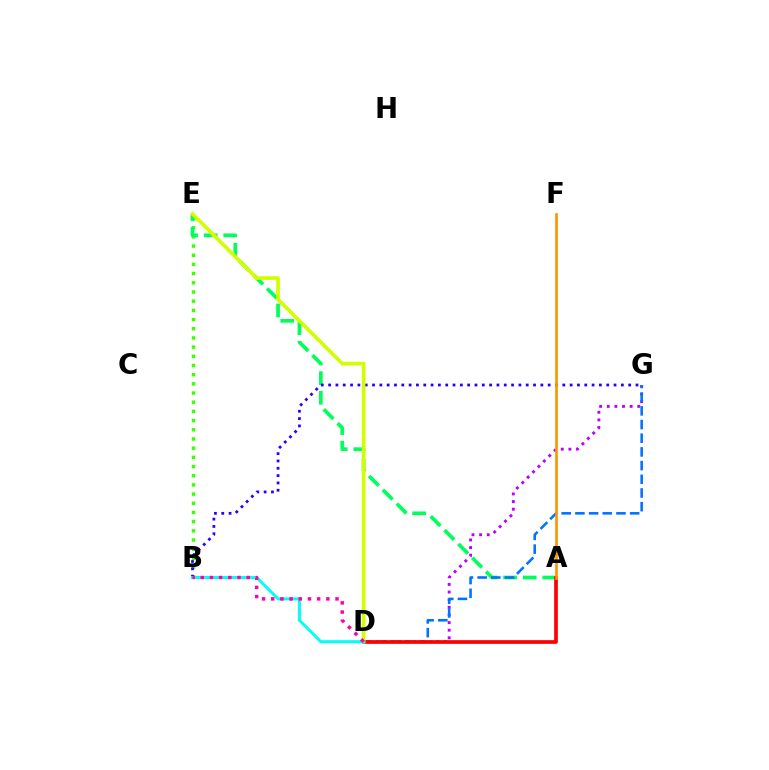{('D', 'G'): [{'color': '#b900ff', 'line_style': 'dotted', 'thickness': 2.07}, {'color': '#0074ff', 'line_style': 'dashed', 'thickness': 1.86}], ('B', 'E'): [{'color': '#3dff00', 'line_style': 'dotted', 'thickness': 2.5}], ('A', 'E'): [{'color': '#00ff5c', 'line_style': 'dashed', 'thickness': 2.66}], ('B', 'G'): [{'color': '#2500ff', 'line_style': 'dotted', 'thickness': 1.99}], ('A', 'D'): [{'color': '#ff0000', 'line_style': 'solid', 'thickness': 2.66}], ('D', 'E'): [{'color': '#d1ff00', 'line_style': 'solid', 'thickness': 2.63}], ('A', 'F'): [{'color': '#ff9400', 'line_style': 'solid', 'thickness': 1.92}], ('B', 'D'): [{'color': '#00fff6', 'line_style': 'solid', 'thickness': 2.15}, {'color': '#ff00ac', 'line_style': 'dotted', 'thickness': 2.5}]}